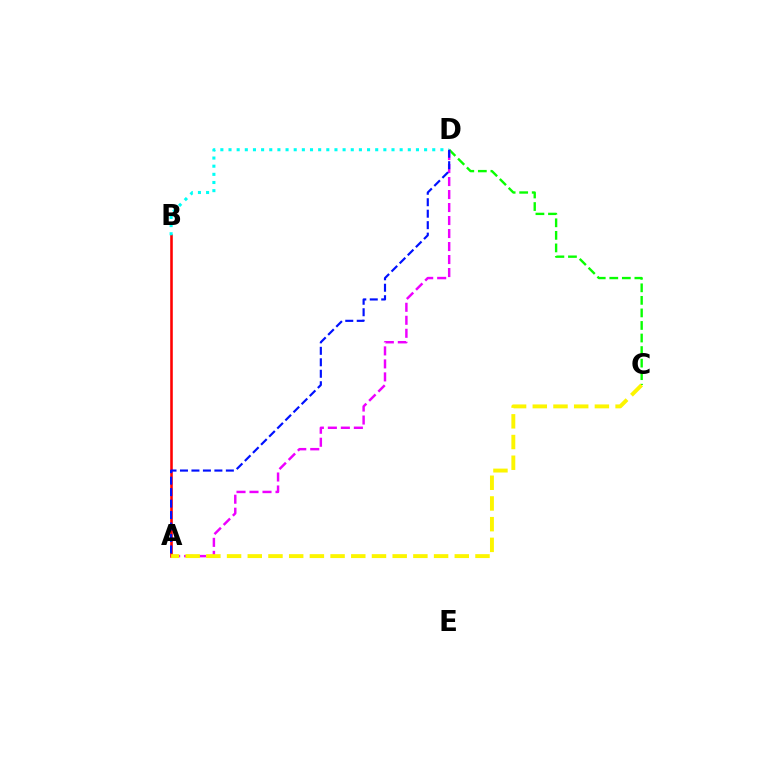{('A', 'B'): [{'color': '#ff0000', 'line_style': 'solid', 'thickness': 1.86}], ('C', 'D'): [{'color': '#08ff00', 'line_style': 'dashed', 'thickness': 1.7}], ('A', 'D'): [{'color': '#ee00ff', 'line_style': 'dashed', 'thickness': 1.77}, {'color': '#0010ff', 'line_style': 'dashed', 'thickness': 1.56}], ('B', 'D'): [{'color': '#00fff6', 'line_style': 'dotted', 'thickness': 2.21}], ('A', 'C'): [{'color': '#fcf500', 'line_style': 'dashed', 'thickness': 2.81}]}